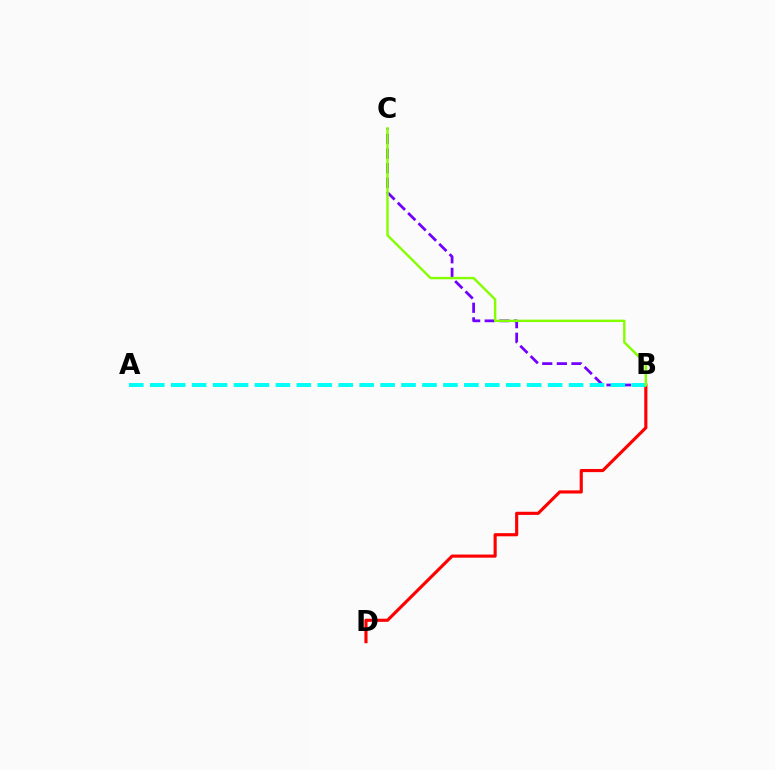{('B', 'C'): [{'color': '#7200ff', 'line_style': 'dashed', 'thickness': 1.99}, {'color': '#84ff00', 'line_style': 'solid', 'thickness': 1.73}], ('B', 'D'): [{'color': '#ff0000', 'line_style': 'solid', 'thickness': 2.26}], ('A', 'B'): [{'color': '#00fff6', 'line_style': 'dashed', 'thickness': 2.84}]}